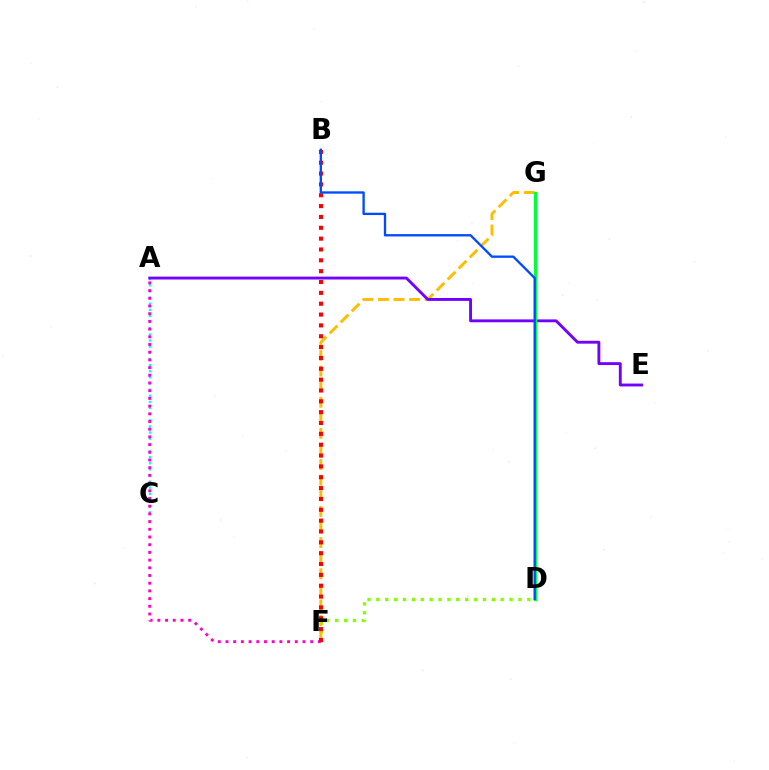{('A', 'C'): [{'color': '#00fff6', 'line_style': 'dotted', 'thickness': 1.67}], ('D', 'F'): [{'color': '#84ff00', 'line_style': 'dotted', 'thickness': 2.41}], ('F', 'G'): [{'color': '#ffbd00', 'line_style': 'dashed', 'thickness': 2.12}], ('A', 'F'): [{'color': '#ff00cf', 'line_style': 'dotted', 'thickness': 2.09}], ('A', 'E'): [{'color': '#7200ff', 'line_style': 'solid', 'thickness': 2.07}], ('B', 'F'): [{'color': '#ff0000', 'line_style': 'dotted', 'thickness': 2.95}], ('D', 'G'): [{'color': '#00ff39', 'line_style': 'solid', 'thickness': 2.41}], ('B', 'D'): [{'color': '#004bff', 'line_style': 'solid', 'thickness': 1.68}]}